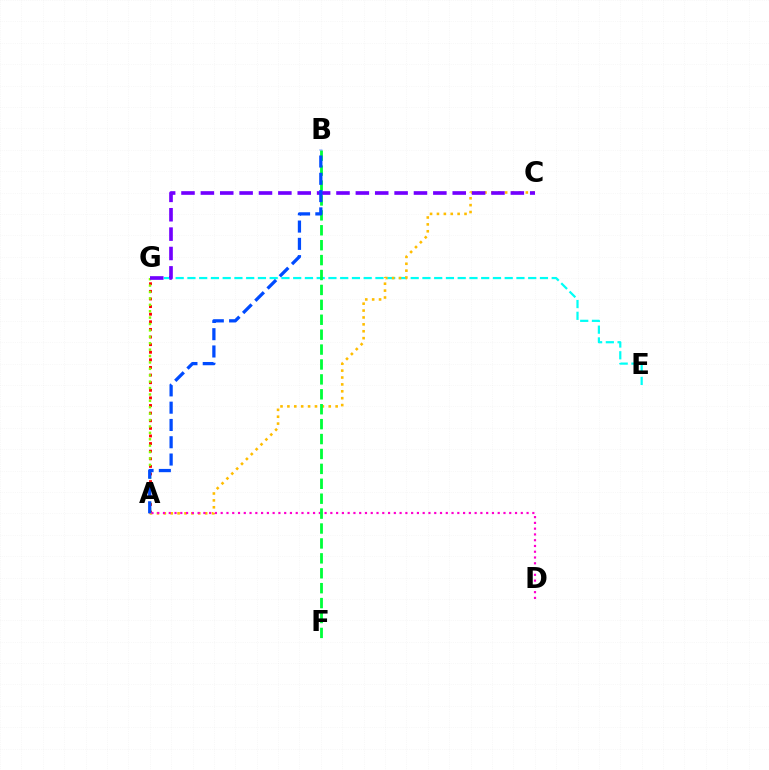{('A', 'G'): [{'color': '#ff0000', 'line_style': 'dotted', 'thickness': 2.07}, {'color': '#84ff00', 'line_style': 'dotted', 'thickness': 1.74}], ('E', 'G'): [{'color': '#00fff6', 'line_style': 'dashed', 'thickness': 1.6}], ('A', 'C'): [{'color': '#ffbd00', 'line_style': 'dotted', 'thickness': 1.87}], ('A', 'D'): [{'color': '#ff00cf', 'line_style': 'dotted', 'thickness': 1.57}], ('B', 'F'): [{'color': '#00ff39', 'line_style': 'dashed', 'thickness': 2.03}], ('C', 'G'): [{'color': '#7200ff', 'line_style': 'dashed', 'thickness': 2.63}], ('A', 'B'): [{'color': '#004bff', 'line_style': 'dashed', 'thickness': 2.35}]}